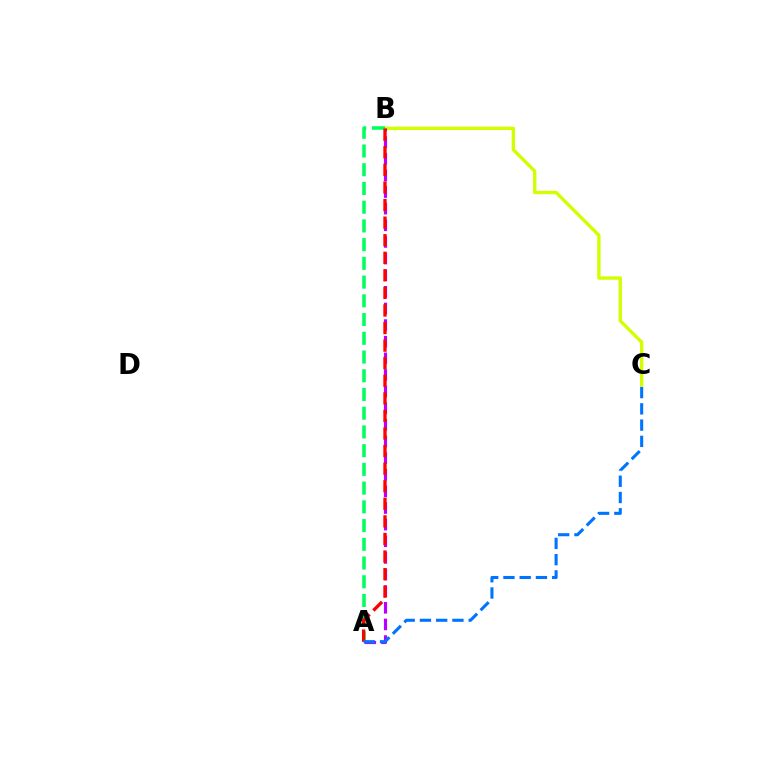{('B', 'C'): [{'color': '#d1ff00', 'line_style': 'solid', 'thickness': 2.43}], ('A', 'B'): [{'color': '#b900ff', 'line_style': 'dashed', 'thickness': 2.26}, {'color': '#00ff5c', 'line_style': 'dashed', 'thickness': 2.54}, {'color': '#ff0000', 'line_style': 'dashed', 'thickness': 2.39}], ('A', 'C'): [{'color': '#0074ff', 'line_style': 'dashed', 'thickness': 2.21}]}